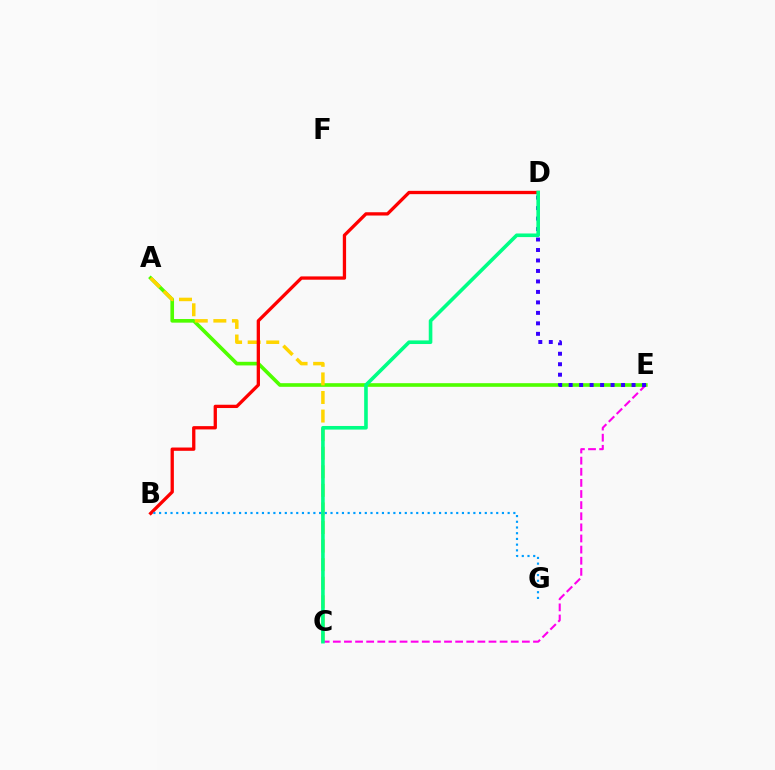{('A', 'E'): [{'color': '#4fff00', 'line_style': 'solid', 'thickness': 2.62}], ('A', 'C'): [{'color': '#ffd500', 'line_style': 'dashed', 'thickness': 2.52}], ('B', 'D'): [{'color': '#ff0000', 'line_style': 'solid', 'thickness': 2.37}], ('C', 'E'): [{'color': '#ff00ed', 'line_style': 'dashed', 'thickness': 1.51}], ('D', 'E'): [{'color': '#3700ff', 'line_style': 'dotted', 'thickness': 2.85}], ('C', 'D'): [{'color': '#00ff86', 'line_style': 'solid', 'thickness': 2.6}], ('B', 'G'): [{'color': '#009eff', 'line_style': 'dotted', 'thickness': 1.55}]}